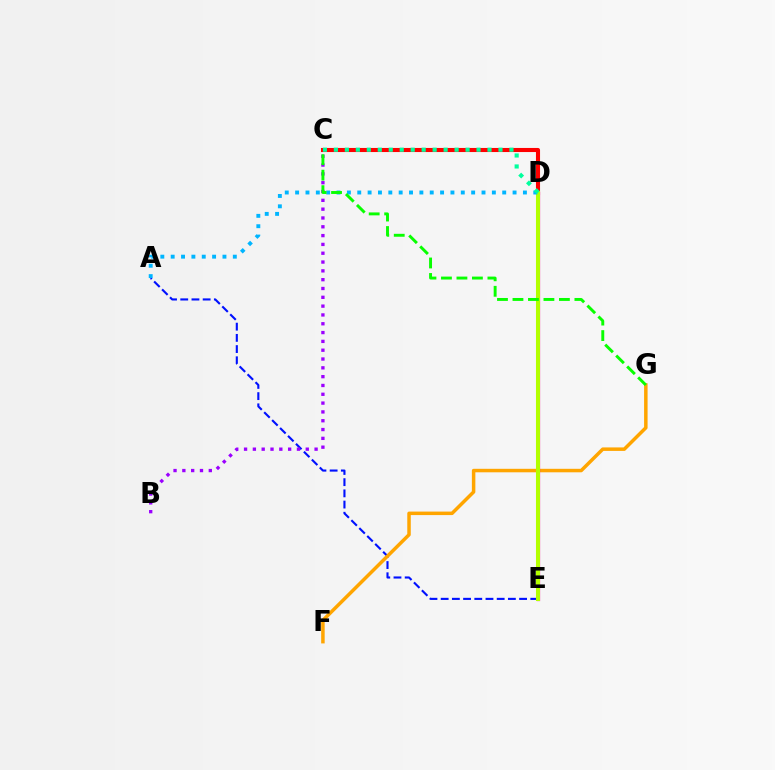{('A', 'E'): [{'color': '#0010ff', 'line_style': 'dashed', 'thickness': 1.52}], ('B', 'C'): [{'color': '#9b00ff', 'line_style': 'dotted', 'thickness': 2.4}], ('F', 'G'): [{'color': '#ffa500', 'line_style': 'solid', 'thickness': 2.51}], ('C', 'D'): [{'color': '#ff0000', 'line_style': 'solid', 'thickness': 2.94}, {'color': '#00ff9d', 'line_style': 'dotted', 'thickness': 2.98}], ('D', 'E'): [{'color': '#ff00bd', 'line_style': 'solid', 'thickness': 2.34}, {'color': '#b3ff00', 'line_style': 'solid', 'thickness': 2.92}], ('A', 'D'): [{'color': '#00b5ff', 'line_style': 'dotted', 'thickness': 2.81}], ('C', 'G'): [{'color': '#08ff00', 'line_style': 'dashed', 'thickness': 2.1}]}